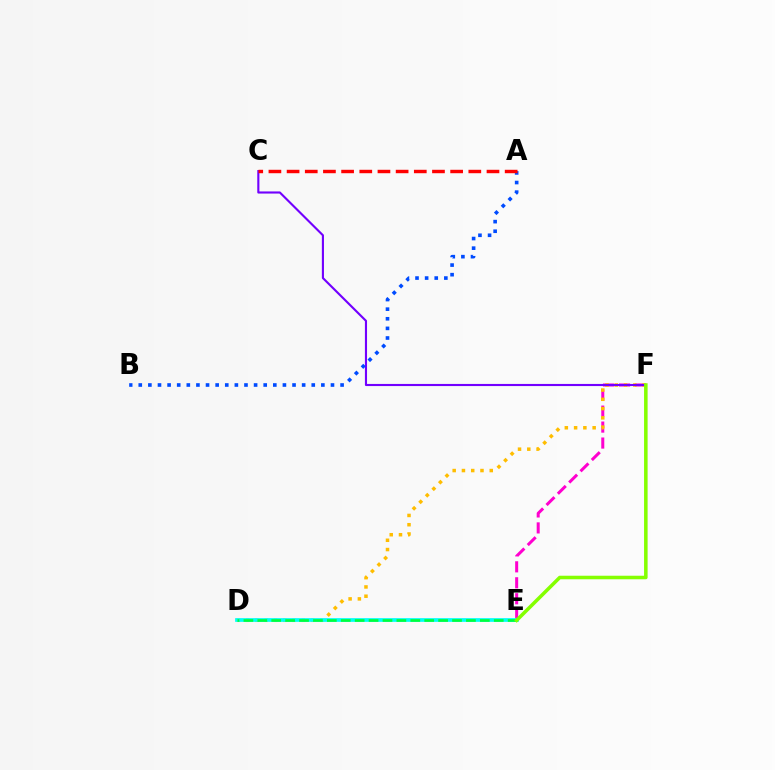{('E', 'F'): [{'color': '#ff00cf', 'line_style': 'dashed', 'thickness': 2.17}, {'color': '#84ff00', 'line_style': 'solid', 'thickness': 2.55}], ('D', 'F'): [{'color': '#ffbd00', 'line_style': 'dotted', 'thickness': 2.52}], ('D', 'E'): [{'color': '#00fff6', 'line_style': 'solid', 'thickness': 2.67}, {'color': '#00ff39', 'line_style': 'dashed', 'thickness': 1.89}], ('C', 'F'): [{'color': '#7200ff', 'line_style': 'solid', 'thickness': 1.53}], ('A', 'B'): [{'color': '#004bff', 'line_style': 'dotted', 'thickness': 2.61}], ('A', 'C'): [{'color': '#ff0000', 'line_style': 'dashed', 'thickness': 2.47}]}